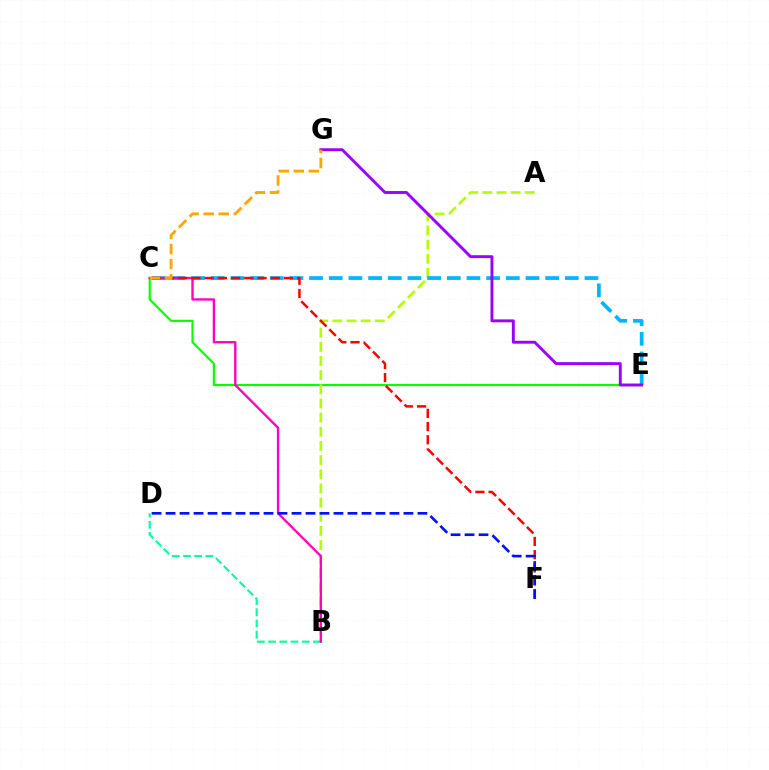{('C', 'E'): [{'color': '#08ff00', 'line_style': 'solid', 'thickness': 1.57}, {'color': '#00b5ff', 'line_style': 'dashed', 'thickness': 2.67}], ('B', 'D'): [{'color': '#00ff9d', 'line_style': 'dashed', 'thickness': 1.52}], ('A', 'B'): [{'color': '#b3ff00', 'line_style': 'dashed', 'thickness': 1.92}], ('E', 'G'): [{'color': '#9b00ff', 'line_style': 'solid', 'thickness': 2.09}], ('B', 'C'): [{'color': '#ff00bd', 'line_style': 'solid', 'thickness': 1.68}], ('C', 'F'): [{'color': '#ff0000', 'line_style': 'dashed', 'thickness': 1.79}], ('C', 'G'): [{'color': '#ffa500', 'line_style': 'dashed', 'thickness': 2.04}], ('D', 'F'): [{'color': '#0010ff', 'line_style': 'dashed', 'thickness': 1.9}]}